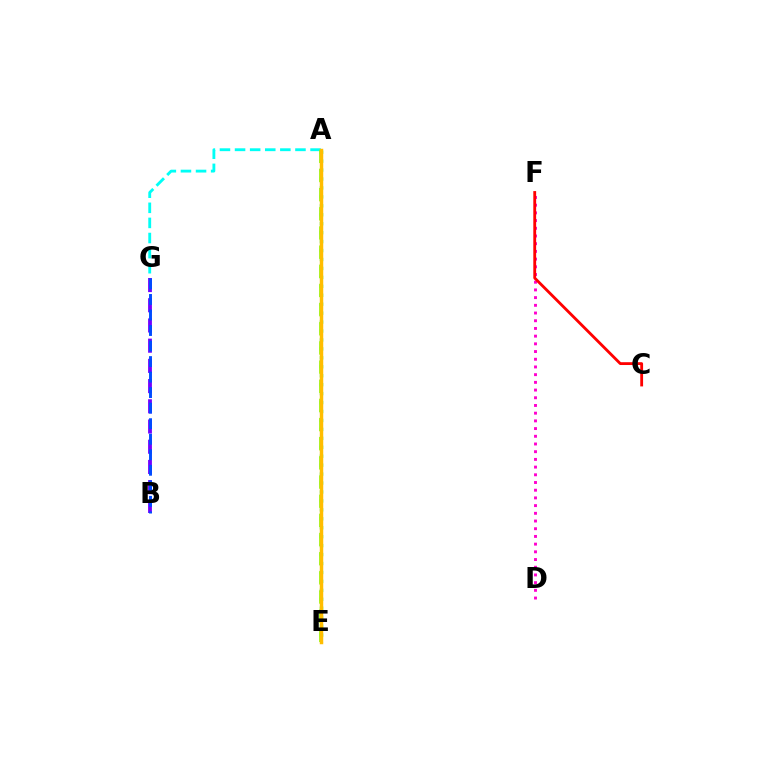{('A', 'E'): [{'color': '#00ff39', 'line_style': 'dotted', 'thickness': 2.43}, {'color': '#84ff00', 'line_style': 'dashed', 'thickness': 2.6}, {'color': '#ffbd00', 'line_style': 'solid', 'thickness': 2.49}], ('D', 'F'): [{'color': '#ff00cf', 'line_style': 'dotted', 'thickness': 2.09}], ('B', 'G'): [{'color': '#7200ff', 'line_style': 'dashed', 'thickness': 2.75}, {'color': '#004bff', 'line_style': 'dashed', 'thickness': 2.11}], ('C', 'F'): [{'color': '#ff0000', 'line_style': 'solid', 'thickness': 2.04}], ('A', 'G'): [{'color': '#00fff6', 'line_style': 'dashed', 'thickness': 2.05}]}